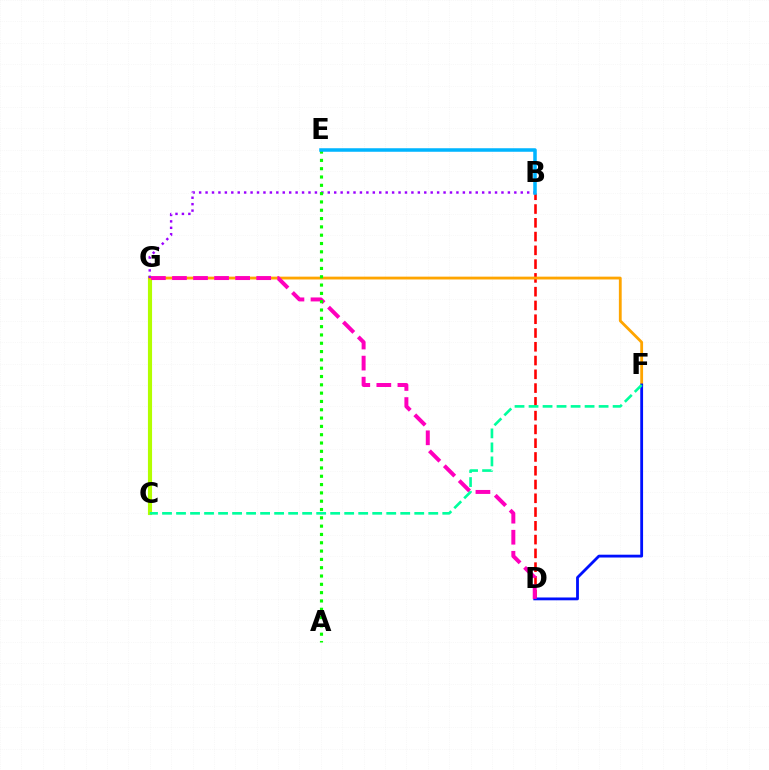{('B', 'D'): [{'color': '#ff0000', 'line_style': 'dashed', 'thickness': 1.87}], ('C', 'G'): [{'color': '#b3ff00', 'line_style': 'solid', 'thickness': 2.98}], ('F', 'G'): [{'color': '#ffa500', 'line_style': 'solid', 'thickness': 2.03}], ('B', 'G'): [{'color': '#9b00ff', 'line_style': 'dotted', 'thickness': 1.75}], ('D', 'F'): [{'color': '#0010ff', 'line_style': 'solid', 'thickness': 2.03}], ('D', 'G'): [{'color': '#ff00bd', 'line_style': 'dashed', 'thickness': 2.86}], ('A', 'E'): [{'color': '#08ff00', 'line_style': 'dotted', 'thickness': 2.26}], ('C', 'F'): [{'color': '#00ff9d', 'line_style': 'dashed', 'thickness': 1.9}], ('B', 'E'): [{'color': '#00b5ff', 'line_style': 'solid', 'thickness': 2.54}]}